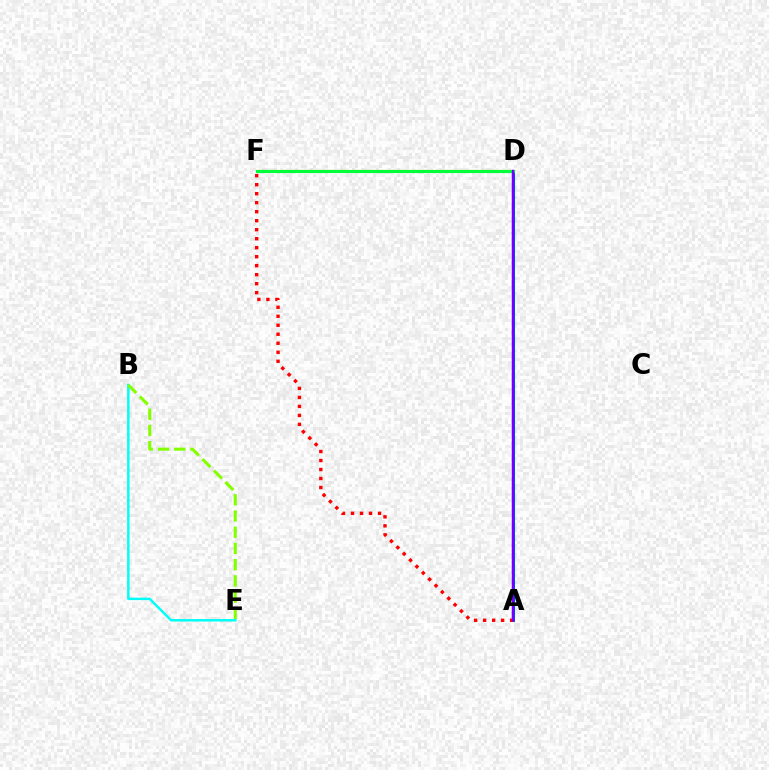{('A', 'D'): [{'color': '#ff00cf', 'line_style': 'dashed', 'thickness': 1.54}, {'color': '#004bff', 'line_style': 'solid', 'thickness': 2.18}, {'color': '#7200ff', 'line_style': 'solid', 'thickness': 1.74}], ('A', 'F'): [{'color': '#ff0000', 'line_style': 'dotted', 'thickness': 2.44}], ('B', 'E'): [{'color': '#00fff6', 'line_style': 'solid', 'thickness': 1.78}, {'color': '#84ff00', 'line_style': 'dashed', 'thickness': 2.2}], ('D', 'F'): [{'color': '#ffbd00', 'line_style': 'dashed', 'thickness': 1.6}, {'color': '#00ff39', 'line_style': 'solid', 'thickness': 2.25}]}